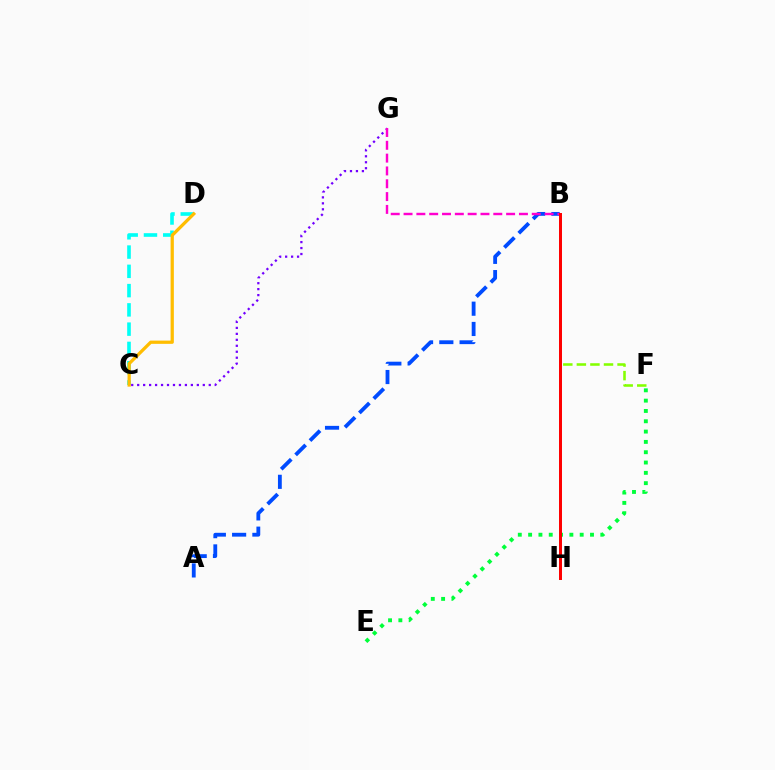{('B', 'F'): [{'color': '#84ff00', 'line_style': 'dashed', 'thickness': 1.84}], ('A', 'B'): [{'color': '#004bff', 'line_style': 'dashed', 'thickness': 2.75}], ('C', 'D'): [{'color': '#00fff6', 'line_style': 'dashed', 'thickness': 2.62}, {'color': '#ffbd00', 'line_style': 'solid', 'thickness': 2.35}], ('C', 'G'): [{'color': '#7200ff', 'line_style': 'dotted', 'thickness': 1.62}], ('B', 'G'): [{'color': '#ff00cf', 'line_style': 'dashed', 'thickness': 1.74}], ('E', 'F'): [{'color': '#00ff39', 'line_style': 'dotted', 'thickness': 2.8}], ('B', 'H'): [{'color': '#ff0000', 'line_style': 'solid', 'thickness': 2.15}]}